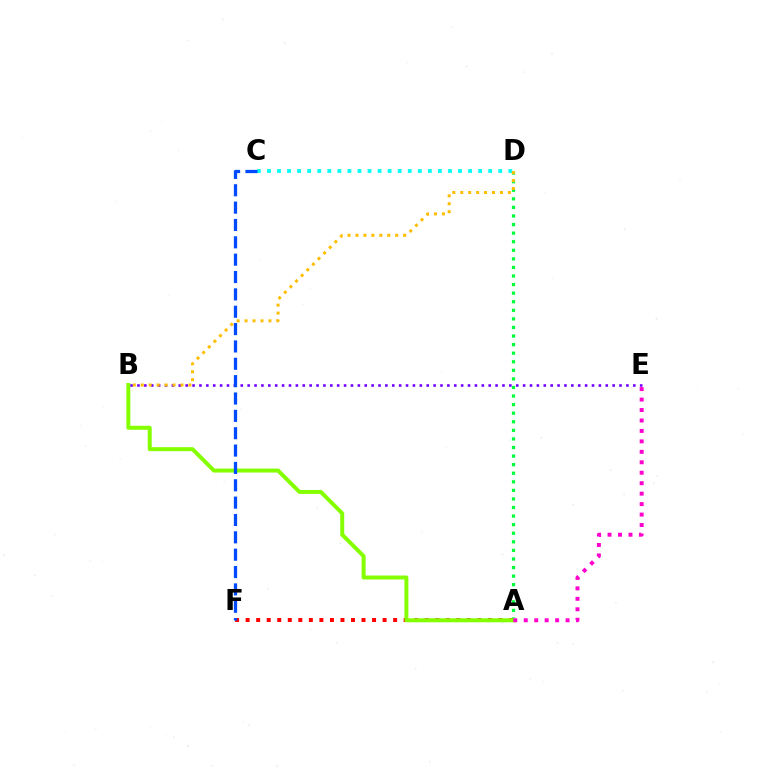{('A', 'F'): [{'color': '#ff0000', 'line_style': 'dotted', 'thickness': 2.86}], ('C', 'D'): [{'color': '#00fff6', 'line_style': 'dotted', 'thickness': 2.73}], ('A', 'D'): [{'color': '#00ff39', 'line_style': 'dotted', 'thickness': 2.33}], ('A', 'B'): [{'color': '#84ff00', 'line_style': 'solid', 'thickness': 2.86}], ('A', 'E'): [{'color': '#ff00cf', 'line_style': 'dotted', 'thickness': 2.84}], ('B', 'E'): [{'color': '#7200ff', 'line_style': 'dotted', 'thickness': 1.87}], ('C', 'F'): [{'color': '#004bff', 'line_style': 'dashed', 'thickness': 2.36}], ('B', 'D'): [{'color': '#ffbd00', 'line_style': 'dotted', 'thickness': 2.16}]}